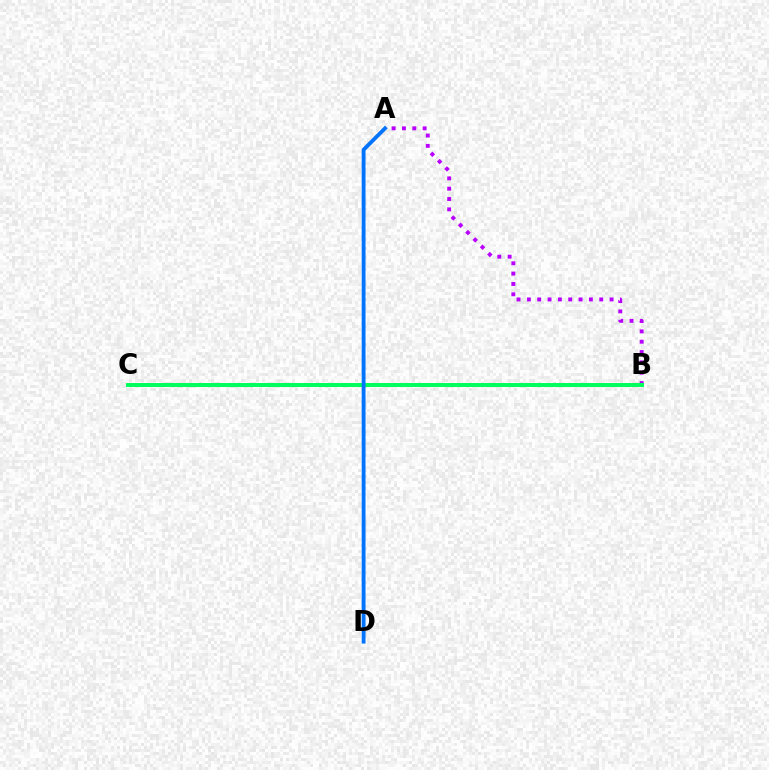{('A', 'B'): [{'color': '#b900ff', 'line_style': 'dotted', 'thickness': 2.81}], ('B', 'C'): [{'color': '#d1ff00', 'line_style': 'dashed', 'thickness': 2.8}, {'color': '#00ff5c', 'line_style': 'solid', 'thickness': 2.85}], ('A', 'D'): [{'color': '#ff0000', 'line_style': 'solid', 'thickness': 1.71}, {'color': '#0074ff', 'line_style': 'solid', 'thickness': 2.75}]}